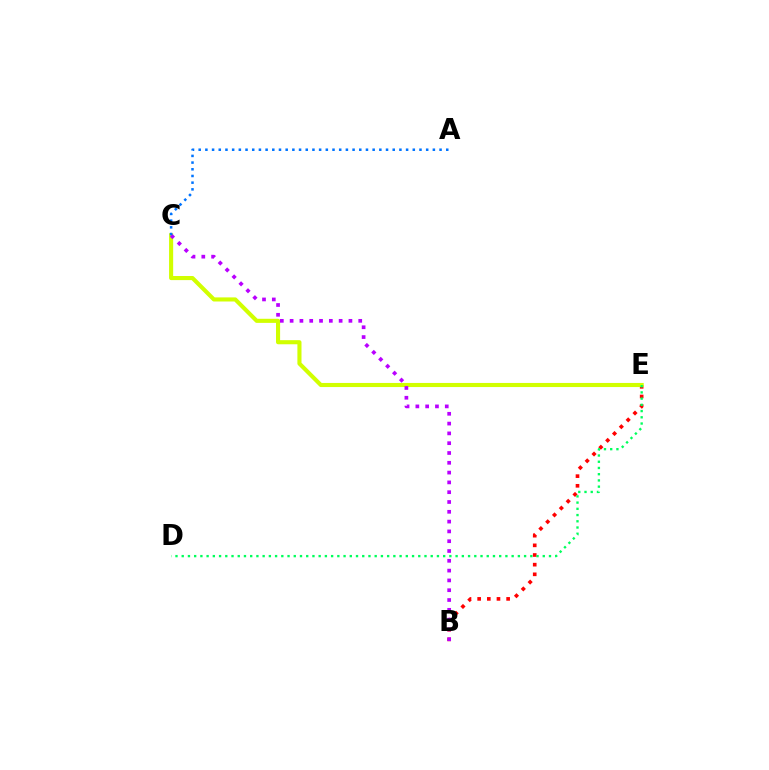{('B', 'E'): [{'color': '#ff0000', 'line_style': 'dotted', 'thickness': 2.62}], ('C', 'E'): [{'color': '#d1ff00', 'line_style': 'solid', 'thickness': 2.95}], ('D', 'E'): [{'color': '#00ff5c', 'line_style': 'dotted', 'thickness': 1.69}], ('B', 'C'): [{'color': '#b900ff', 'line_style': 'dotted', 'thickness': 2.66}], ('A', 'C'): [{'color': '#0074ff', 'line_style': 'dotted', 'thickness': 1.82}]}